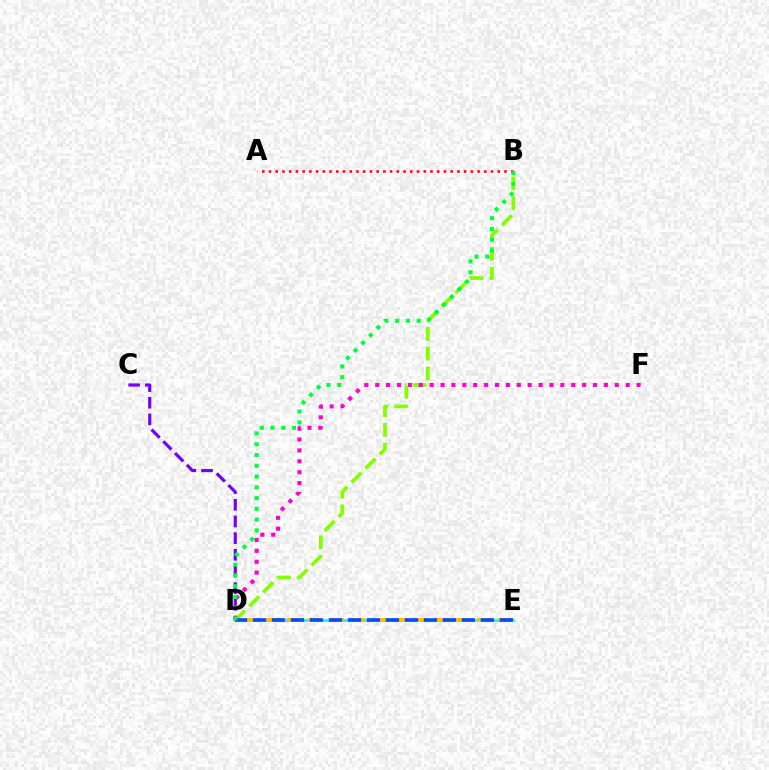{('C', 'D'): [{'color': '#7200ff', 'line_style': 'dashed', 'thickness': 2.26}], ('B', 'D'): [{'color': '#84ff00', 'line_style': 'dashed', 'thickness': 2.7}, {'color': '#00ff39', 'line_style': 'dotted', 'thickness': 2.93}], ('D', 'F'): [{'color': '#ff00cf', 'line_style': 'dotted', 'thickness': 2.96}], ('D', 'E'): [{'color': '#00fff6', 'line_style': 'solid', 'thickness': 1.94}, {'color': '#ffbd00', 'line_style': 'dashed', 'thickness': 2.87}, {'color': '#004bff', 'line_style': 'dashed', 'thickness': 2.58}], ('A', 'B'): [{'color': '#ff0000', 'line_style': 'dotted', 'thickness': 1.83}]}